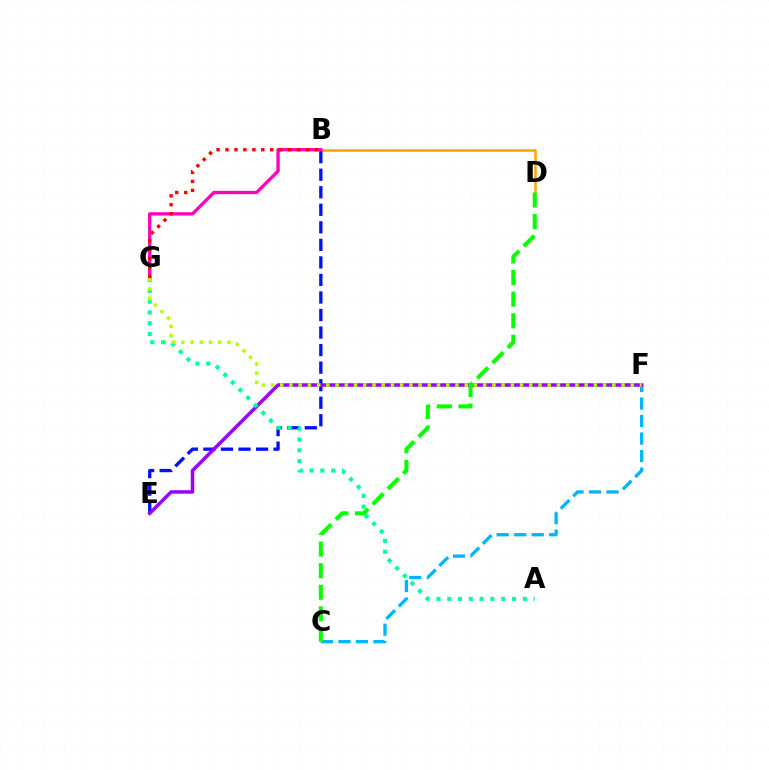{('C', 'F'): [{'color': '#00b5ff', 'line_style': 'dashed', 'thickness': 2.38}], ('B', 'D'): [{'color': '#ffa500', 'line_style': 'solid', 'thickness': 1.83}], ('B', 'E'): [{'color': '#0010ff', 'line_style': 'dashed', 'thickness': 2.38}], ('E', 'F'): [{'color': '#9b00ff', 'line_style': 'solid', 'thickness': 2.52}], ('A', 'G'): [{'color': '#00ff9d', 'line_style': 'dotted', 'thickness': 2.93}], ('B', 'G'): [{'color': '#ff00bd', 'line_style': 'solid', 'thickness': 2.39}, {'color': '#ff0000', 'line_style': 'dotted', 'thickness': 2.43}], ('C', 'D'): [{'color': '#08ff00', 'line_style': 'dashed', 'thickness': 2.93}], ('F', 'G'): [{'color': '#b3ff00', 'line_style': 'dotted', 'thickness': 2.51}]}